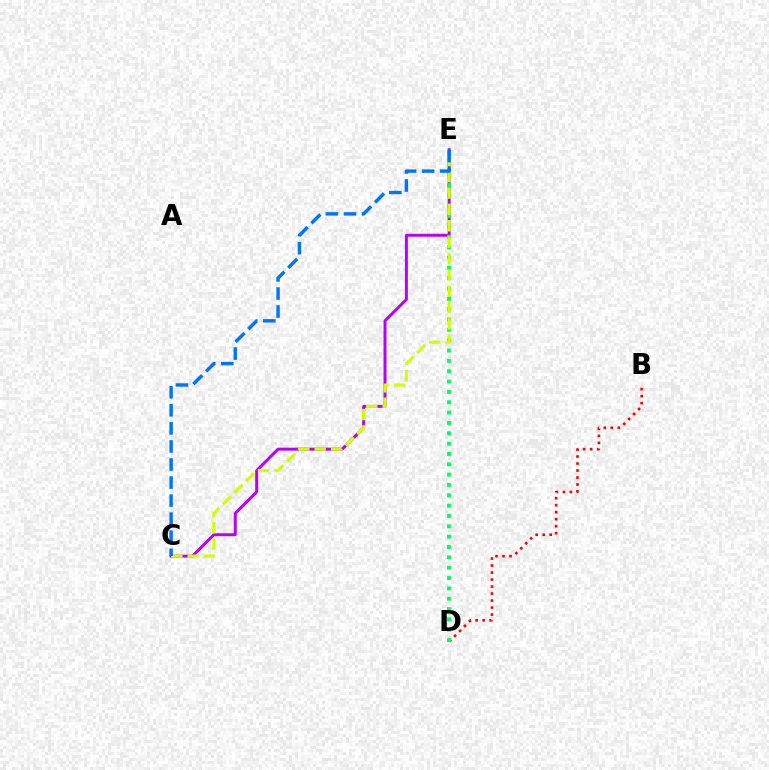{('C', 'E'): [{'color': '#b900ff', 'line_style': 'solid', 'thickness': 2.13}, {'color': '#d1ff00', 'line_style': 'dashed', 'thickness': 2.22}, {'color': '#0074ff', 'line_style': 'dashed', 'thickness': 2.45}], ('B', 'D'): [{'color': '#ff0000', 'line_style': 'dotted', 'thickness': 1.9}], ('D', 'E'): [{'color': '#00ff5c', 'line_style': 'dotted', 'thickness': 2.81}]}